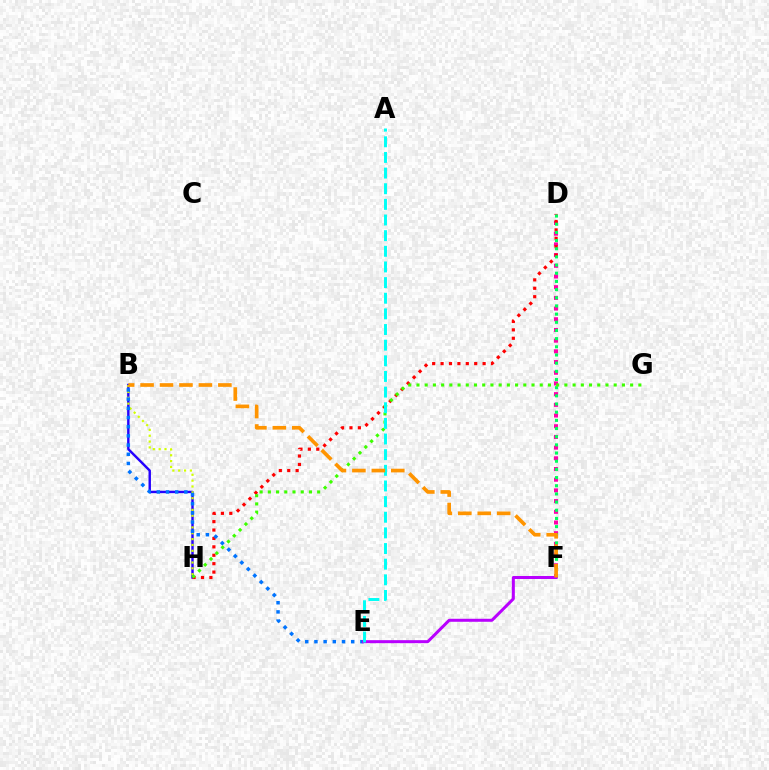{('D', 'F'): [{'color': '#ff00ac', 'line_style': 'dotted', 'thickness': 2.91}, {'color': '#00ff5c', 'line_style': 'dotted', 'thickness': 2.22}], ('B', 'H'): [{'color': '#2500ff', 'line_style': 'solid', 'thickness': 1.74}, {'color': '#d1ff00', 'line_style': 'dotted', 'thickness': 1.59}], ('D', 'H'): [{'color': '#ff0000', 'line_style': 'dotted', 'thickness': 2.28}], ('B', 'E'): [{'color': '#0074ff', 'line_style': 'dotted', 'thickness': 2.5}], ('E', 'F'): [{'color': '#b900ff', 'line_style': 'solid', 'thickness': 2.17}], ('G', 'H'): [{'color': '#3dff00', 'line_style': 'dotted', 'thickness': 2.23}], ('A', 'E'): [{'color': '#00fff6', 'line_style': 'dashed', 'thickness': 2.13}], ('B', 'F'): [{'color': '#ff9400', 'line_style': 'dashed', 'thickness': 2.64}]}